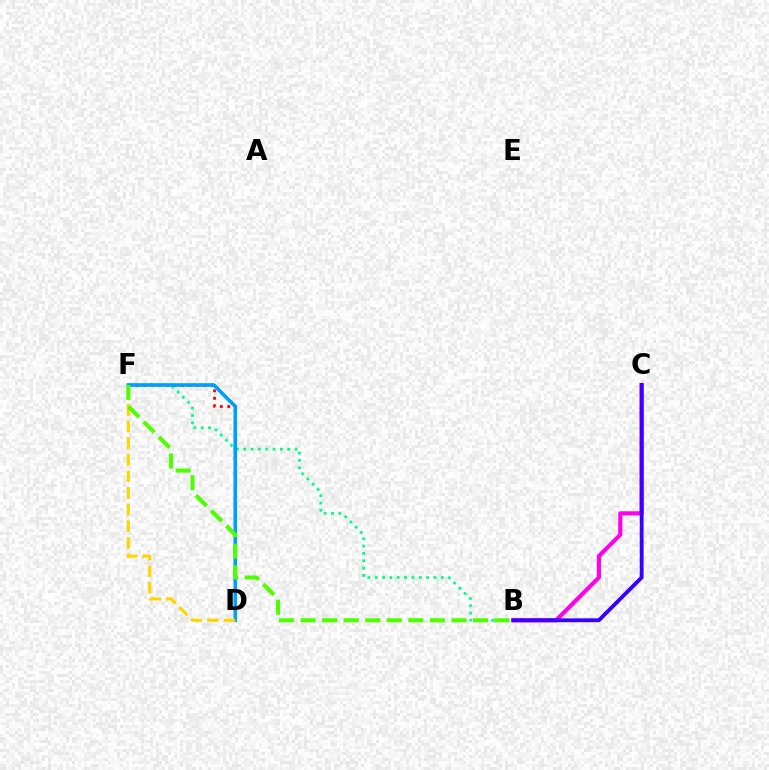{('D', 'F'): [{'color': '#ff0000', 'line_style': 'dotted', 'thickness': 2.04}, {'color': '#009eff', 'line_style': 'solid', 'thickness': 2.61}, {'color': '#ffd500', 'line_style': 'dashed', 'thickness': 2.26}], ('B', 'C'): [{'color': '#ff00ed', 'line_style': 'solid', 'thickness': 2.97}, {'color': '#3700ff', 'line_style': 'solid', 'thickness': 2.77}], ('B', 'F'): [{'color': '#00ff86', 'line_style': 'dotted', 'thickness': 1.99}, {'color': '#4fff00', 'line_style': 'dashed', 'thickness': 2.93}]}